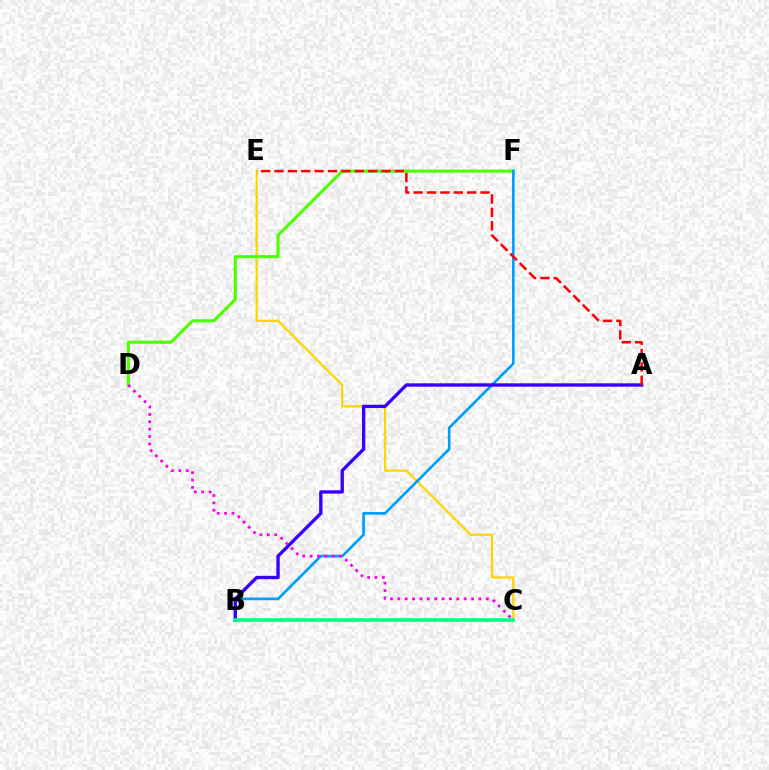{('C', 'E'): [{'color': '#ffd500', 'line_style': 'solid', 'thickness': 1.63}], ('D', 'F'): [{'color': '#4fff00', 'line_style': 'solid', 'thickness': 2.24}], ('B', 'F'): [{'color': '#009eff', 'line_style': 'solid', 'thickness': 1.92}], ('A', 'B'): [{'color': '#3700ff', 'line_style': 'solid', 'thickness': 2.41}], ('B', 'C'): [{'color': '#00ff86', 'line_style': 'solid', 'thickness': 2.59}], ('A', 'E'): [{'color': '#ff0000', 'line_style': 'dashed', 'thickness': 1.82}], ('C', 'D'): [{'color': '#ff00ed', 'line_style': 'dotted', 'thickness': 2.0}]}